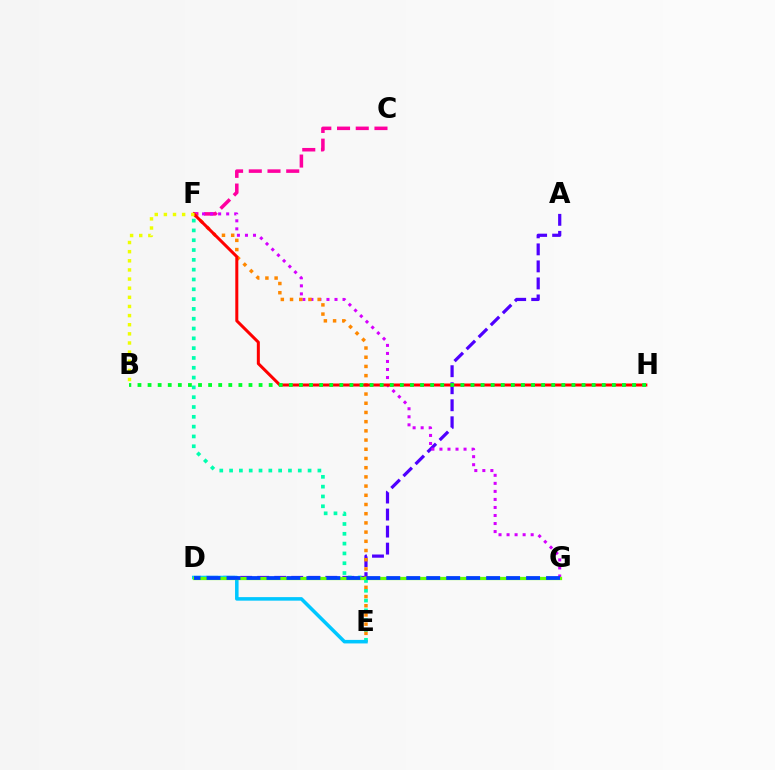{('A', 'D'): [{'color': '#4f00ff', 'line_style': 'dashed', 'thickness': 2.31}], ('C', 'F'): [{'color': '#ff00a0', 'line_style': 'dashed', 'thickness': 2.54}], ('E', 'F'): [{'color': '#00ffaf', 'line_style': 'dotted', 'thickness': 2.67}, {'color': '#ff8800', 'line_style': 'dotted', 'thickness': 2.5}], ('F', 'G'): [{'color': '#d600ff', 'line_style': 'dotted', 'thickness': 2.18}], ('F', 'H'): [{'color': '#ff0000', 'line_style': 'solid', 'thickness': 2.17}], ('D', 'E'): [{'color': '#00c7ff', 'line_style': 'solid', 'thickness': 2.55}], ('D', 'G'): [{'color': '#66ff00', 'line_style': 'solid', 'thickness': 2.34}, {'color': '#003fff', 'line_style': 'dashed', 'thickness': 2.71}], ('B', 'H'): [{'color': '#00ff27', 'line_style': 'dotted', 'thickness': 2.74}], ('B', 'F'): [{'color': '#eeff00', 'line_style': 'dotted', 'thickness': 2.48}]}